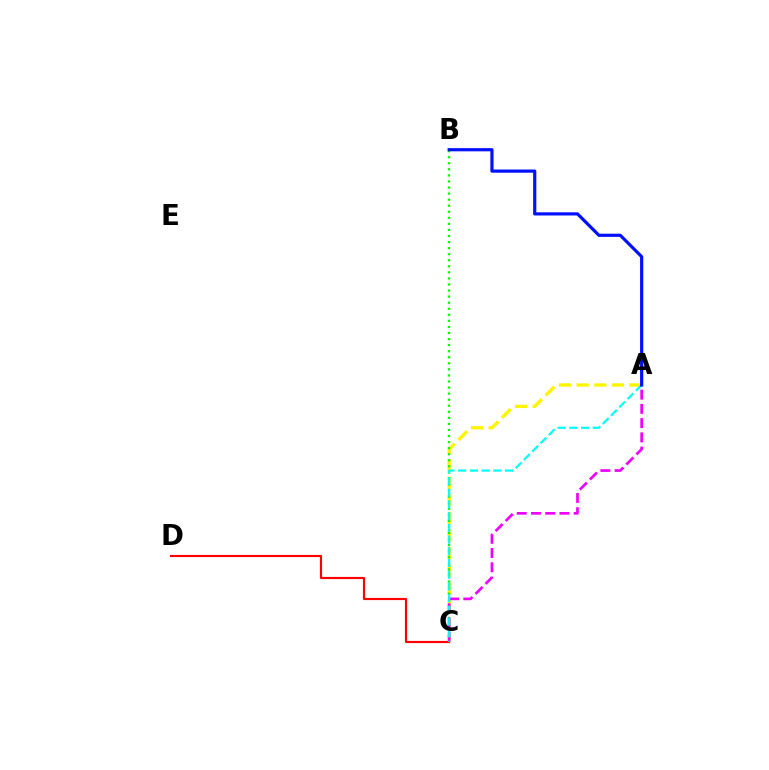{('A', 'C'): [{'color': '#fcf500', 'line_style': 'dashed', 'thickness': 2.39}, {'color': '#ee00ff', 'line_style': 'dashed', 'thickness': 1.93}, {'color': '#00fff6', 'line_style': 'dashed', 'thickness': 1.59}], ('C', 'D'): [{'color': '#ff0000', 'line_style': 'solid', 'thickness': 1.55}], ('B', 'C'): [{'color': '#08ff00', 'line_style': 'dotted', 'thickness': 1.65}], ('A', 'B'): [{'color': '#0010ff', 'line_style': 'solid', 'thickness': 2.29}]}